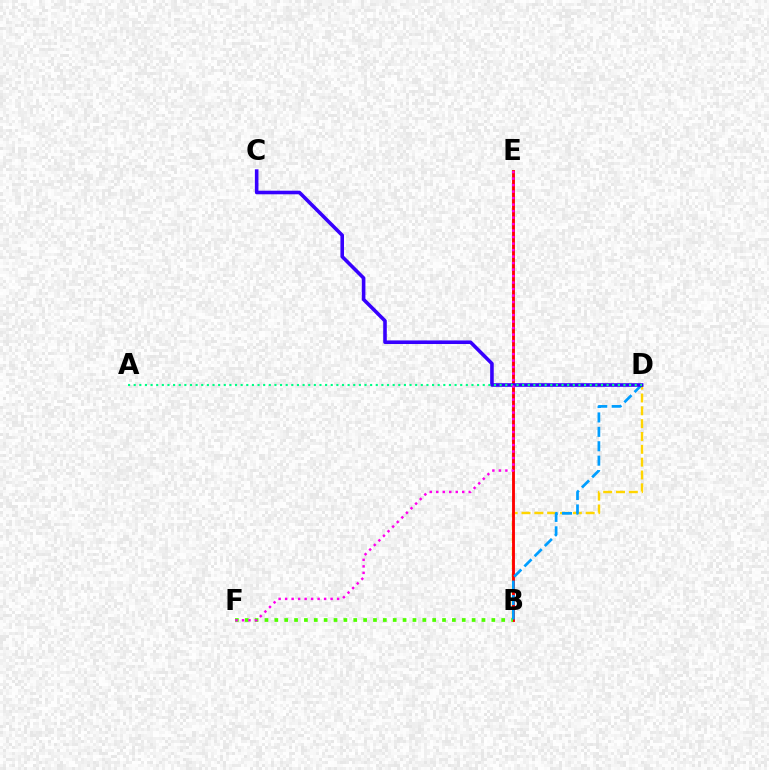{('B', 'D'): [{'color': '#ffd500', 'line_style': 'dashed', 'thickness': 1.74}, {'color': '#009eff', 'line_style': 'dashed', 'thickness': 1.96}], ('B', 'E'): [{'color': '#ff0000', 'line_style': 'solid', 'thickness': 2.07}], ('B', 'F'): [{'color': '#4fff00', 'line_style': 'dotted', 'thickness': 2.68}], ('C', 'D'): [{'color': '#3700ff', 'line_style': 'solid', 'thickness': 2.58}], ('A', 'D'): [{'color': '#00ff86', 'line_style': 'dotted', 'thickness': 1.53}], ('E', 'F'): [{'color': '#ff00ed', 'line_style': 'dotted', 'thickness': 1.77}]}